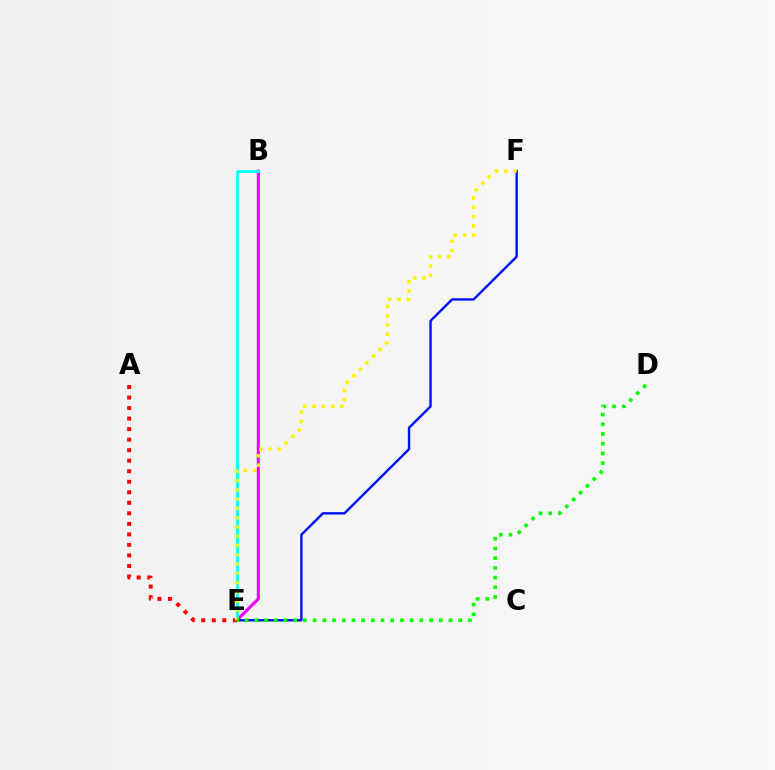{('B', 'E'): [{'color': '#ee00ff', 'line_style': 'solid', 'thickness': 2.23}, {'color': '#00fff6', 'line_style': 'solid', 'thickness': 1.96}], ('E', 'F'): [{'color': '#0010ff', 'line_style': 'solid', 'thickness': 1.73}, {'color': '#fcf500', 'line_style': 'dotted', 'thickness': 2.52}], ('A', 'E'): [{'color': '#ff0000', 'line_style': 'dotted', 'thickness': 2.86}], ('D', 'E'): [{'color': '#08ff00', 'line_style': 'dotted', 'thickness': 2.64}]}